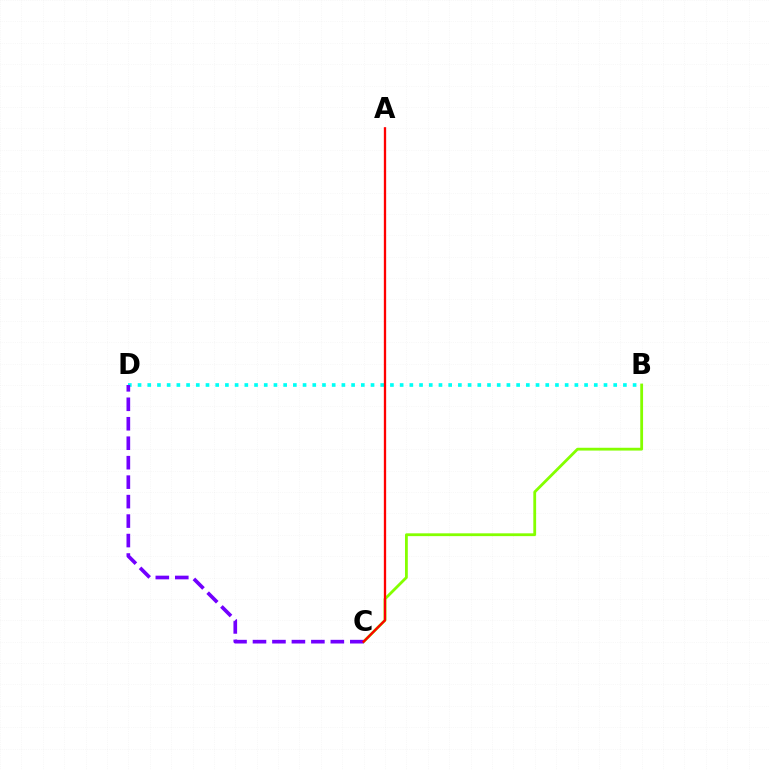{('B', 'C'): [{'color': '#84ff00', 'line_style': 'solid', 'thickness': 2.02}], ('B', 'D'): [{'color': '#00fff6', 'line_style': 'dotted', 'thickness': 2.64}], ('C', 'D'): [{'color': '#7200ff', 'line_style': 'dashed', 'thickness': 2.64}], ('A', 'C'): [{'color': '#ff0000', 'line_style': 'solid', 'thickness': 1.67}]}